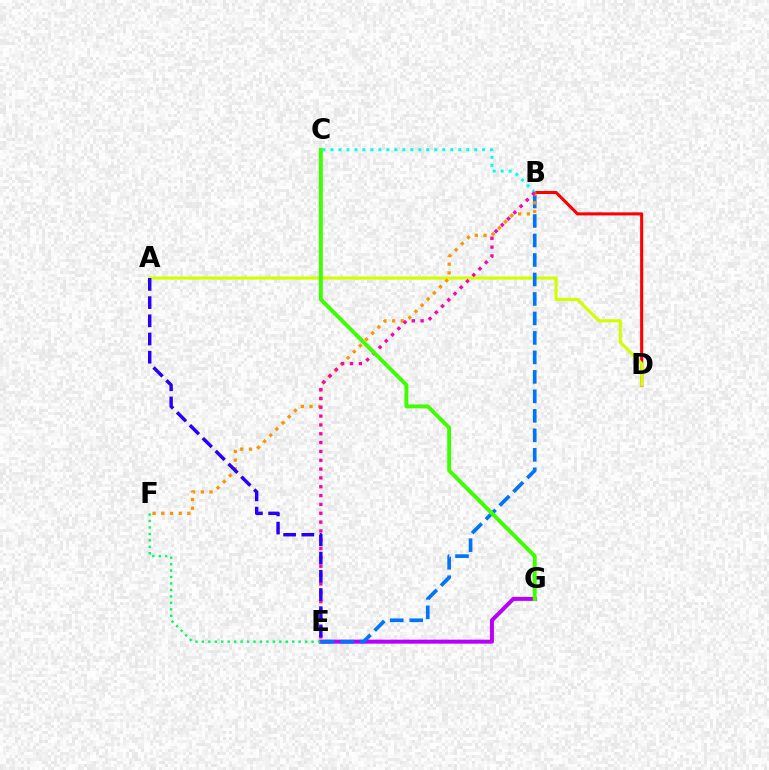{('B', 'D'): [{'color': '#ff0000', 'line_style': 'solid', 'thickness': 2.21}], ('B', 'C'): [{'color': '#00fff6', 'line_style': 'dotted', 'thickness': 2.17}], ('E', 'G'): [{'color': '#b900ff', 'line_style': 'solid', 'thickness': 2.87}], ('A', 'D'): [{'color': '#d1ff00', 'line_style': 'solid', 'thickness': 2.22}], ('B', 'E'): [{'color': '#0074ff', 'line_style': 'dashed', 'thickness': 2.65}, {'color': '#ff00ac', 'line_style': 'dotted', 'thickness': 2.4}], ('B', 'F'): [{'color': '#ff9400', 'line_style': 'dotted', 'thickness': 2.37}], ('A', 'E'): [{'color': '#2500ff', 'line_style': 'dashed', 'thickness': 2.47}], ('C', 'G'): [{'color': '#3dff00', 'line_style': 'solid', 'thickness': 2.81}], ('E', 'F'): [{'color': '#00ff5c', 'line_style': 'dotted', 'thickness': 1.75}]}